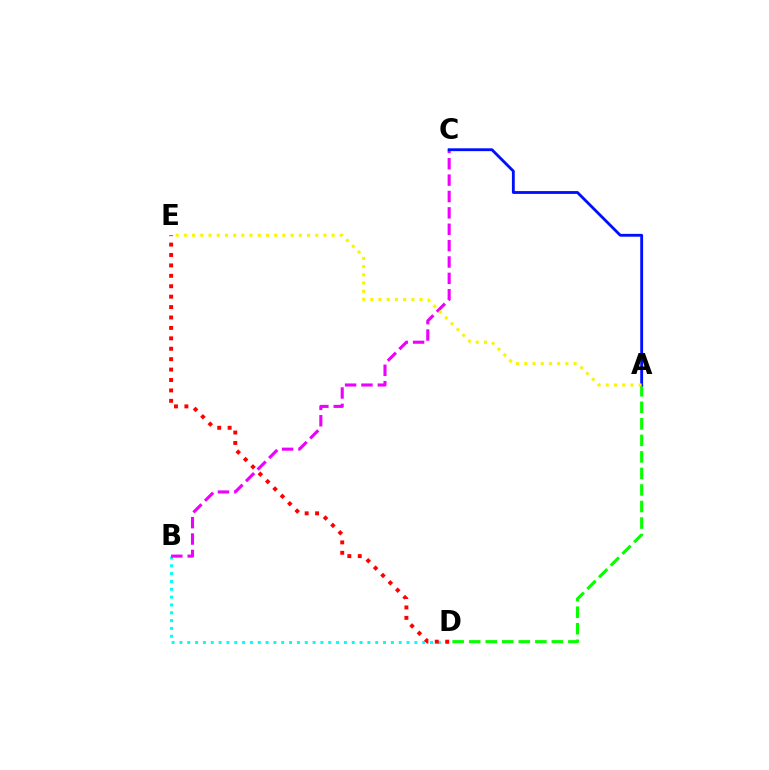{('B', 'D'): [{'color': '#00fff6', 'line_style': 'dotted', 'thickness': 2.13}], ('A', 'D'): [{'color': '#08ff00', 'line_style': 'dashed', 'thickness': 2.25}], ('B', 'C'): [{'color': '#ee00ff', 'line_style': 'dashed', 'thickness': 2.22}], ('A', 'C'): [{'color': '#0010ff', 'line_style': 'solid', 'thickness': 2.04}], ('D', 'E'): [{'color': '#ff0000', 'line_style': 'dotted', 'thickness': 2.83}], ('A', 'E'): [{'color': '#fcf500', 'line_style': 'dotted', 'thickness': 2.23}]}